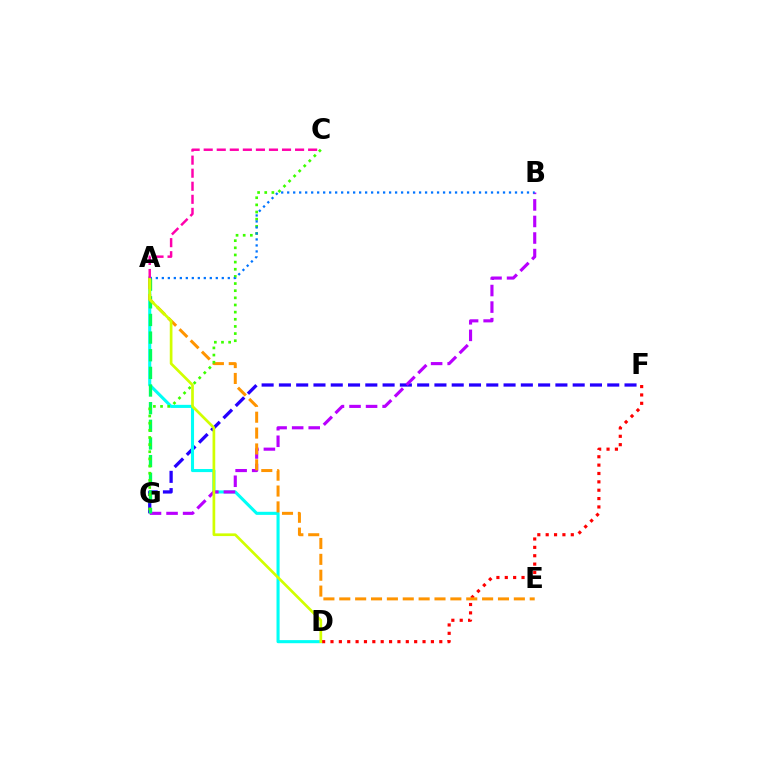{('F', 'G'): [{'color': '#2500ff', 'line_style': 'dashed', 'thickness': 2.35}], ('A', 'D'): [{'color': '#00fff6', 'line_style': 'solid', 'thickness': 2.22}, {'color': '#d1ff00', 'line_style': 'solid', 'thickness': 1.94}], ('B', 'G'): [{'color': '#b900ff', 'line_style': 'dashed', 'thickness': 2.25}], ('A', 'G'): [{'color': '#00ff5c', 'line_style': 'dashed', 'thickness': 2.4}], ('D', 'F'): [{'color': '#ff0000', 'line_style': 'dotted', 'thickness': 2.27}], ('A', 'E'): [{'color': '#ff9400', 'line_style': 'dashed', 'thickness': 2.16}], ('C', 'G'): [{'color': '#3dff00', 'line_style': 'dotted', 'thickness': 1.94}], ('A', 'B'): [{'color': '#0074ff', 'line_style': 'dotted', 'thickness': 1.63}], ('A', 'C'): [{'color': '#ff00ac', 'line_style': 'dashed', 'thickness': 1.77}]}